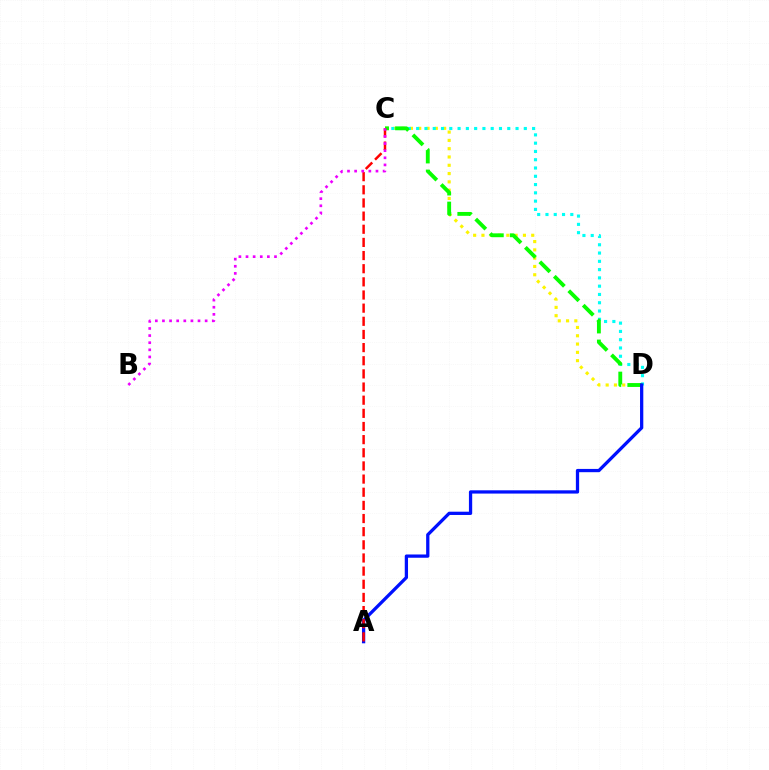{('C', 'D'): [{'color': '#fcf500', 'line_style': 'dotted', 'thickness': 2.25}, {'color': '#00fff6', 'line_style': 'dotted', 'thickness': 2.25}, {'color': '#08ff00', 'line_style': 'dashed', 'thickness': 2.78}], ('A', 'D'): [{'color': '#0010ff', 'line_style': 'solid', 'thickness': 2.35}], ('A', 'C'): [{'color': '#ff0000', 'line_style': 'dashed', 'thickness': 1.79}], ('B', 'C'): [{'color': '#ee00ff', 'line_style': 'dotted', 'thickness': 1.93}]}